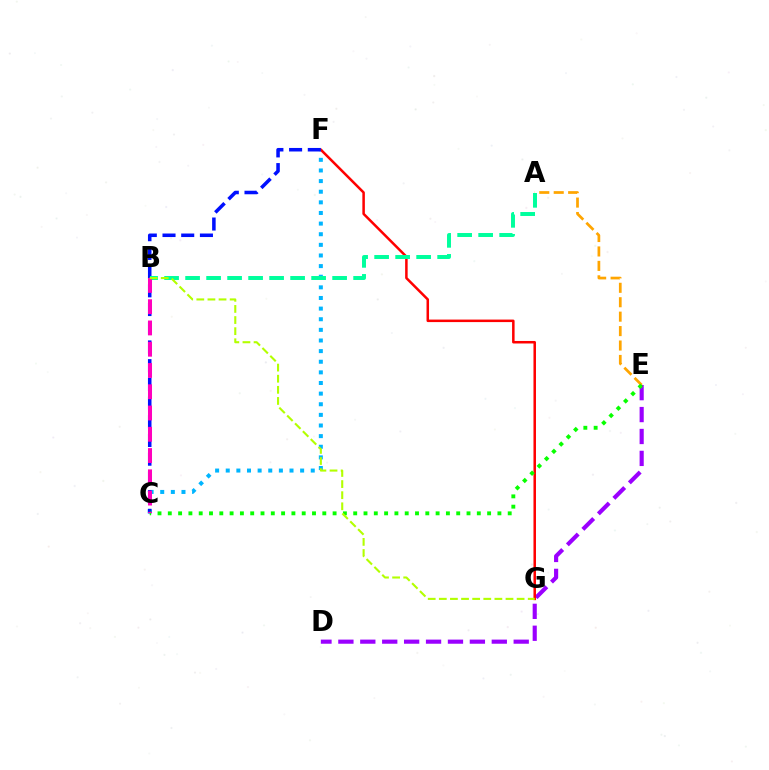{('C', 'F'): [{'color': '#00b5ff', 'line_style': 'dotted', 'thickness': 2.89}, {'color': '#0010ff', 'line_style': 'dashed', 'thickness': 2.54}], ('D', 'E'): [{'color': '#9b00ff', 'line_style': 'dashed', 'thickness': 2.98}], ('F', 'G'): [{'color': '#ff0000', 'line_style': 'solid', 'thickness': 1.81}], ('A', 'E'): [{'color': '#ffa500', 'line_style': 'dashed', 'thickness': 1.96}], ('C', 'E'): [{'color': '#08ff00', 'line_style': 'dotted', 'thickness': 2.8}], ('A', 'B'): [{'color': '#00ff9d', 'line_style': 'dashed', 'thickness': 2.85}], ('B', 'C'): [{'color': '#ff00bd', 'line_style': 'dashed', 'thickness': 2.89}], ('B', 'G'): [{'color': '#b3ff00', 'line_style': 'dashed', 'thickness': 1.51}]}